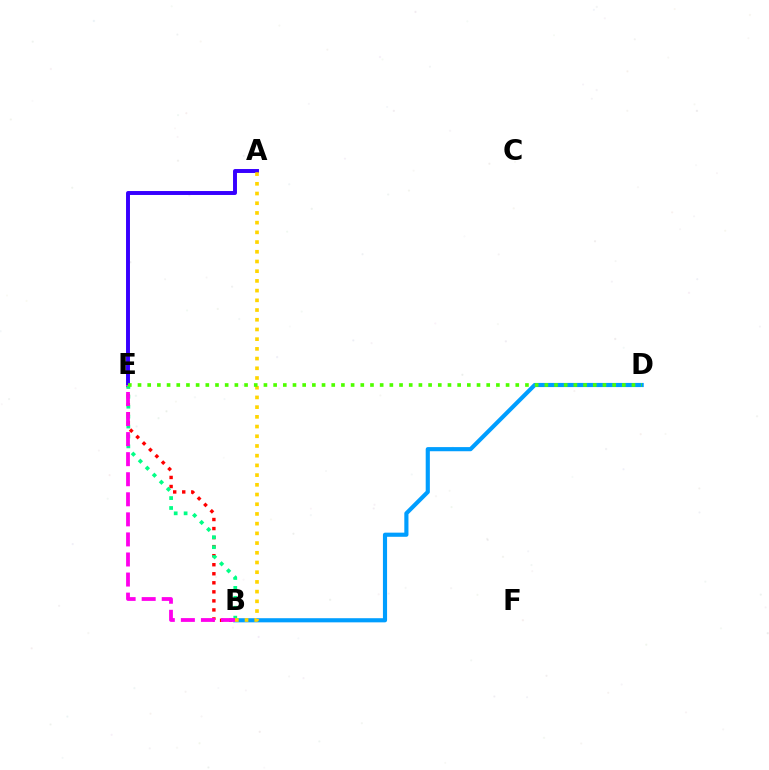{('A', 'E'): [{'color': '#3700ff', 'line_style': 'solid', 'thickness': 2.84}], ('B', 'E'): [{'color': '#ff0000', 'line_style': 'dotted', 'thickness': 2.46}, {'color': '#00ff86', 'line_style': 'dotted', 'thickness': 2.69}, {'color': '#ff00ed', 'line_style': 'dashed', 'thickness': 2.73}], ('B', 'D'): [{'color': '#009eff', 'line_style': 'solid', 'thickness': 2.98}], ('A', 'B'): [{'color': '#ffd500', 'line_style': 'dotted', 'thickness': 2.64}], ('D', 'E'): [{'color': '#4fff00', 'line_style': 'dotted', 'thickness': 2.63}]}